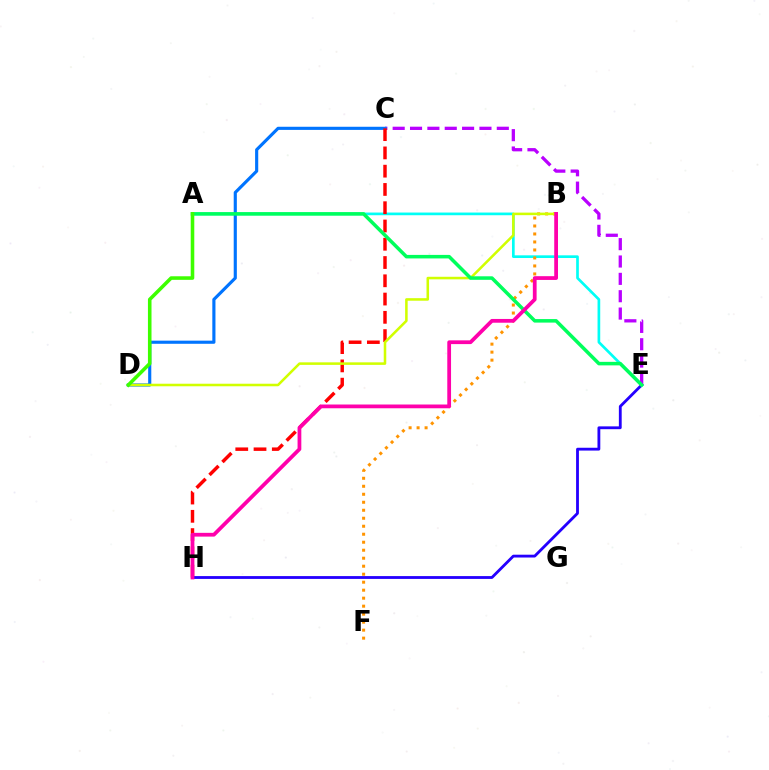{('A', 'E'): [{'color': '#00fff6', 'line_style': 'solid', 'thickness': 1.93}, {'color': '#00ff5c', 'line_style': 'solid', 'thickness': 2.54}], ('C', 'E'): [{'color': '#b900ff', 'line_style': 'dashed', 'thickness': 2.36}], ('C', 'D'): [{'color': '#0074ff', 'line_style': 'solid', 'thickness': 2.26}], ('B', 'F'): [{'color': '#ff9400', 'line_style': 'dotted', 'thickness': 2.17}], ('C', 'H'): [{'color': '#ff0000', 'line_style': 'dashed', 'thickness': 2.48}], ('B', 'D'): [{'color': '#d1ff00', 'line_style': 'solid', 'thickness': 1.83}], ('E', 'H'): [{'color': '#2500ff', 'line_style': 'solid', 'thickness': 2.03}], ('B', 'H'): [{'color': '#ff00ac', 'line_style': 'solid', 'thickness': 2.71}], ('A', 'D'): [{'color': '#3dff00', 'line_style': 'solid', 'thickness': 2.57}]}